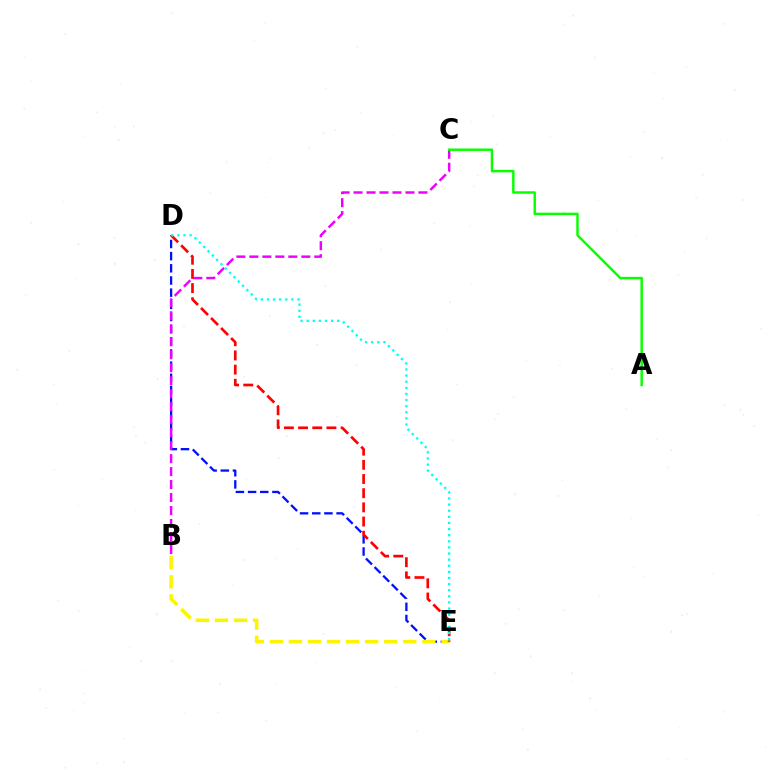{('D', 'E'): [{'color': '#0010ff', 'line_style': 'dashed', 'thickness': 1.65}, {'color': '#ff0000', 'line_style': 'dashed', 'thickness': 1.93}, {'color': '#00fff6', 'line_style': 'dotted', 'thickness': 1.66}], ('B', 'E'): [{'color': '#fcf500', 'line_style': 'dashed', 'thickness': 2.59}], ('B', 'C'): [{'color': '#ee00ff', 'line_style': 'dashed', 'thickness': 1.76}], ('A', 'C'): [{'color': '#08ff00', 'line_style': 'solid', 'thickness': 1.76}]}